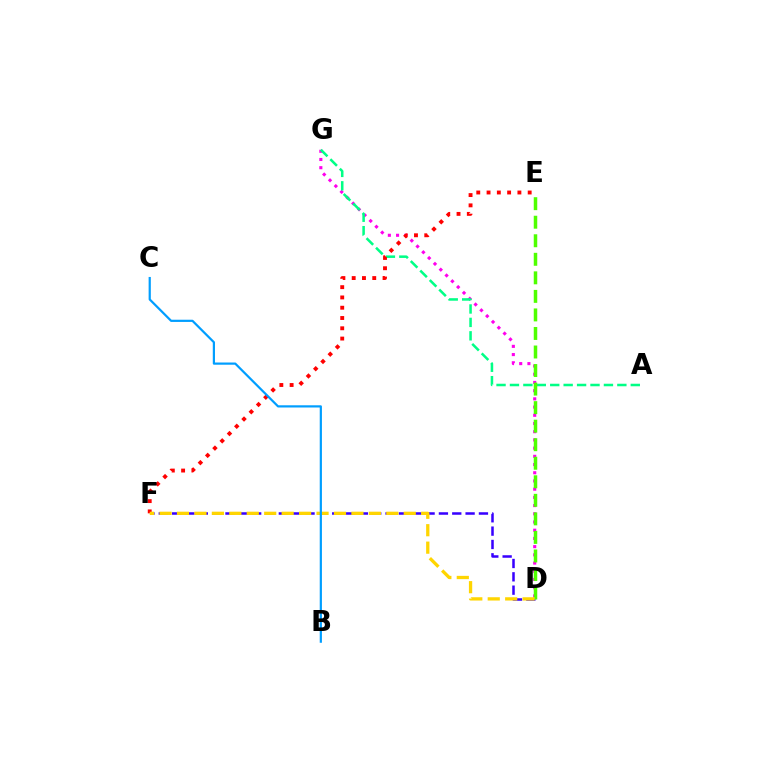{('D', 'F'): [{'color': '#3700ff', 'line_style': 'dashed', 'thickness': 1.81}, {'color': '#ffd500', 'line_style': 'dashed', 'thickness': 2.37}], ('D', 'G'): [{'color': '#ff00ed', 'line_style': 'dotted', 'thickness': 2.23}], ('A', 'G'): [{'color': '#00ff86', 'line_style': 'dashed', 'thickness': 1.82}], ('D', 'E'): [{'color': '#4fff00', 'line_style': 'dashed', 'thickness': 2.52}], ('E', 'F'): [{'color': '#ff0000', 'line_style': 'dotted', 'thickness': 2.79}], ('B', 'C'): [{'color': '#009eff', 'line_style': 'solid', 'thickness': 1.59}]}